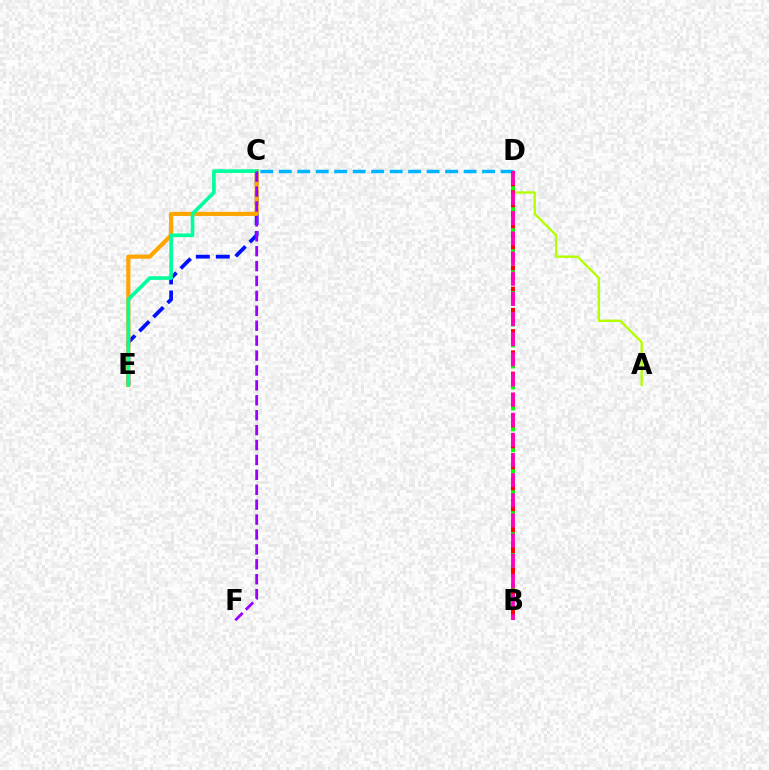{('C', 'E'): [{'color': '#0010ff', 'line_style': 'dashed', 'thickness': 2.71}, {'color': '#ffa500', 'line_style': 'solid', 'thickness': 2.98}, {'color': '#00ff9d', 'line_style': 'solid', 'thickness': 2.62}], ('A', 'D'): [{'color': '#b3ff00', 'line_style': 'solid', 'thickness': 1.69}], ('C', 'D'): [{'color': '#00b5ff', 'line_style': 'dashed', 'thickness': 2.51}], ('B', 'D'): [{'color': '#ff0000', 'line_style': 'dashed', 'thickness': 2.88}, {'color': '#08ff00', 'line_style': 'dotted', 'thickness': 2.85}, {'color': '#ff00bd', 'line_style': 'dashed', 'thickness': 2.74}], ('C', 'F'): [{'color': '#9b00ff', 'line_style': 'dashed', 'thickness': 2.03}]}